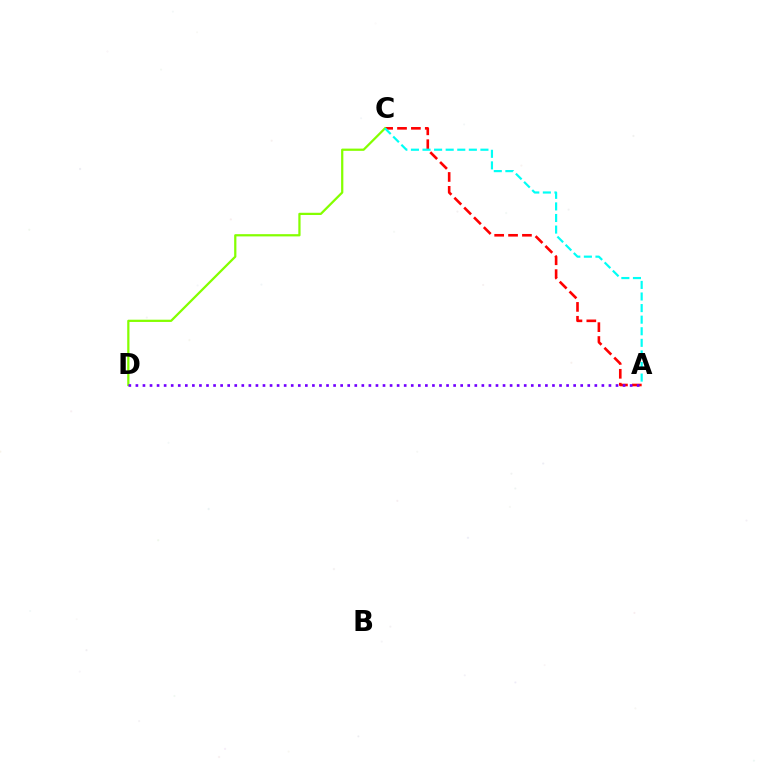{('A', 'C'): [{'color': '#ff0000', 'line_style': 'dashed', 'thickness': 1.89}, {'color': '#00fff6', 'line_style': 'dashed', 'thickness': 1.57}], ('C', 'D'): [{'color': '#84ff00', 'line_style': 'solid', 'thickness': 1.61}], ('A', 'D'): [{'color': '#7200ff', 'line_style': 'dotted', 'thickness': 1.92}]}